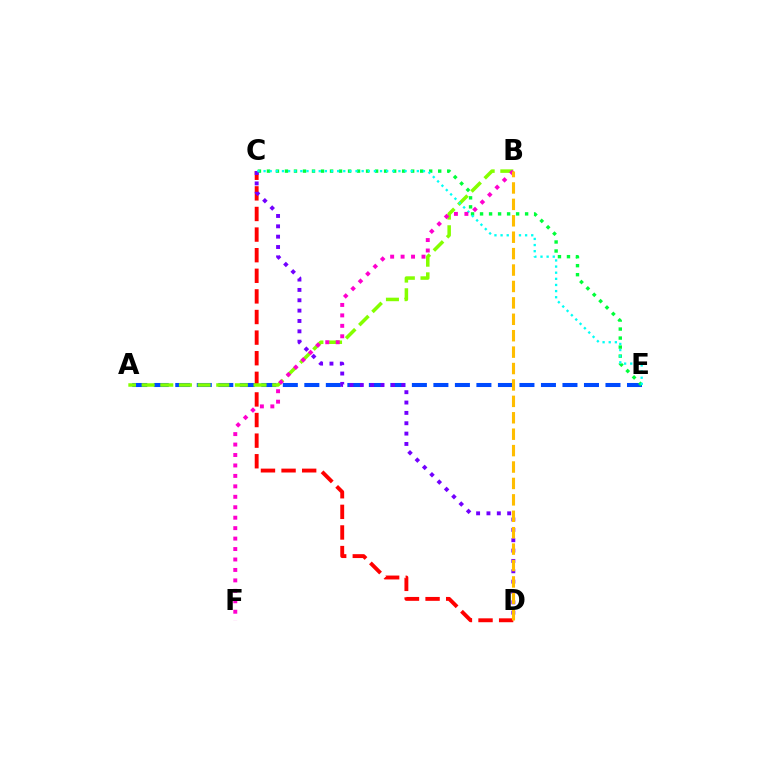{('A', 'E'): [{'color': '#004bff', 'line_style': 'dashed', 'thickness': 2.92}], ('C', 'E'): [{'color': '#00ff39', 'line_style': 'dotted', 'thickness': 2.45}, {'color': '#00fff6', 'line_style': 'dotted', 'thickness': 1.67}], ('C', 'D'): [{'color': '#ff0000', 'line_style': 'dashed', 'thickness': 2.8}, {'color': '#7200ff', 'line_style': 'dotted', 'thickness': 2.81}], ('A', 'B'): [{'color': '#84ff00', 'line_style': 'dashed', 'thickness': 2.53}], ('B', 'F'): [{'color': '#ff00cf', 'line_style': 'dotted', 'thickness': 2.84}], ('B', 'D'): [{'color': '#ffbd00', 'line_style': 'dashed', 'thickness': 2.23}]}